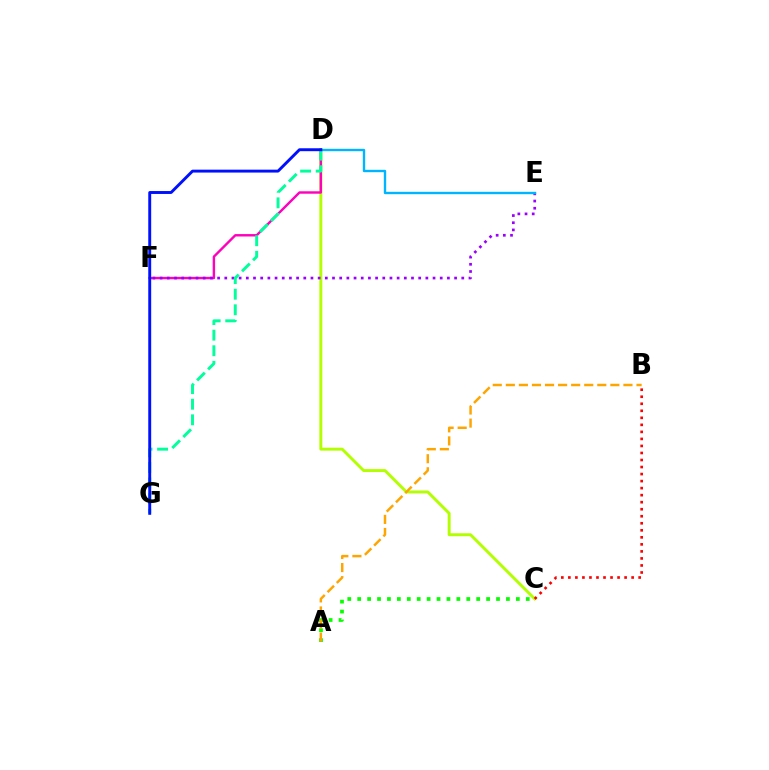{('C', 'D'): [{'color': '#b3ff00', 'line_style': 'solid', 'thickness': 2.11}], ('D', 'F'): [{'color': '#ff00bd', 'line_style': 'solid', 'thickness': 1.74}], ('E', 'F'): [{'color': '#9b00ff', 'line_style': 'dotted', 'thickness': 1.95}], ('D', 'G'): [{'color': '#00ff9d', 'line_style': 'dashed', 'thickness': 2.12}, {'color': '#0010ff', 'line_style': 'solid', 'thickness': 2.1}], ('A', 'C'): [{'color': '#08ff00', 'line_style': 'dotted', 'thickness': 2.69}], ('B', 'C'): [{'color': '#ff0000', 'line_style': 'dotted', 'thickness': 1.91}], ('D', 'E'): [{'color': '#00b5ff', 'line_style': 'solid', 'thickness': 1.71}], ('A', 'B'): [{'color': '#ffa500', 'line_style': 'dashed', 'thickness': 1.78}]}